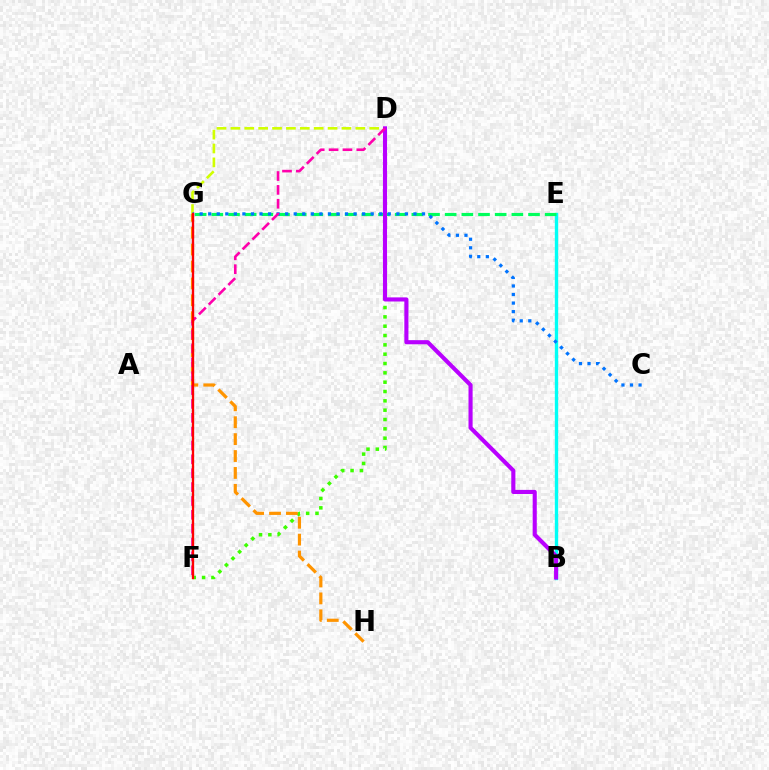{('D', 'F'): [{'color': '#3dff00', 'line_style': 'dotted', 'thickness': 2.54}, {'color': '#ff00ac', 'line_style': 'dashed', 'thickness': 1.88}], ('F', 'G'): [{'color': '#2500ff', 'line_style': 'dotted', 'thickness': 1.52}, {'color': '#ff0000', 'line_style': 'solid', 'thickness': 1.67}], ('D', 'G'): [{'color': '#d1ff00', 'line_style': 'dashed', 'thickness': 1.89}], ('B', 'E'): [{'color': '#00fff6', 'line_style': 'solid', 'thickness': 2.41}], ('G', 'H'): [{'color': '#ff9400', 'line_style': 'dashed', 'thickness': 2.3}], ('E', 'G'): [{'color': '#00ff5c', 'line_style': 'dashed', 'thickness': 2.26}], ('C', 'G'): [{'color': '#0074ff', 'line_style': 'dotted', 'thickness': 2.32}], ('B', 'D'): [{'color': '#b900ff', 'line_style': 'solid', 'thickness': 2.96}]}